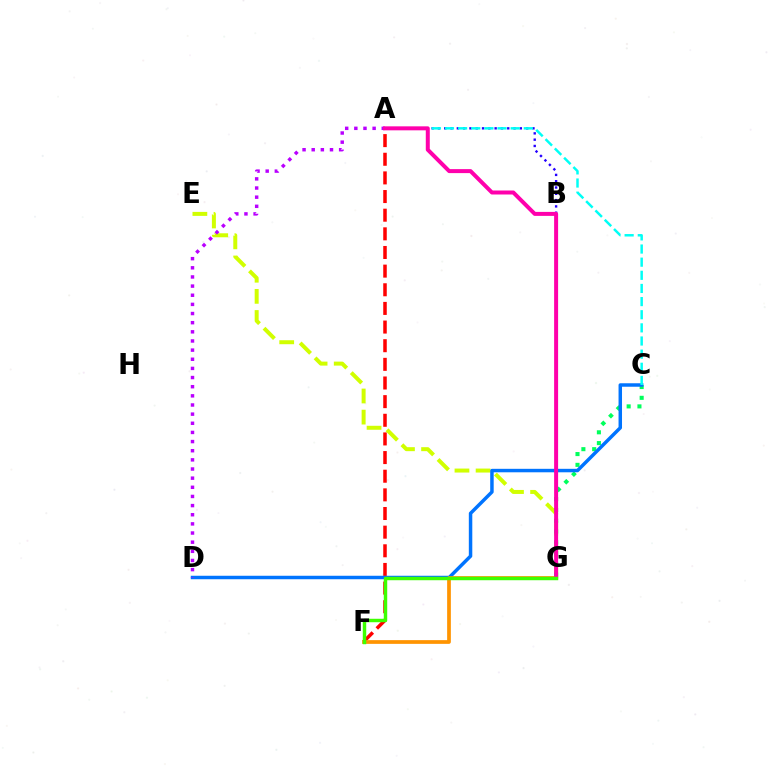{('A', 'F'): [{'color': '#ff0000', 'line_style': 'dashed', 'thickness': 2.53}], ('E', 'G'): [{'color': '#d1ff00', 'line_style': 'dashed', 'thickness': 2.87}], ('C', 'G'): [{'color': '#00ff5c', 'line_style': 'dotted', 'thickness': 2.93}], ('A', 'B'): [{'color': '#2500ff', 'line_style': 'dotted', 'thickness': 1.71}], ('C', 'D'): [{'color': '#0074ff', 'line_style': 'solid', 'thickness': 2.5}], ('A', 'D'): [{'color': '#b900ff', 'line_style': 'dotted', 'thickness': 2.48}], ('A', 'C'): [{'color': '#00fff6', 'line_style': 'dashed', 'thickness': 1.78}], ('F', 'G'): [{'color': '#ff9400', 'line_style': 'solid', 'thickness': 2.68}, {'color': '#3dff00', 'line_style': 'solid', 'thickness': 2.48}], ('A', 'G'): [{'color': '#ff00ac', 'line_style': 'solid', 'thickness': 2.87}]}